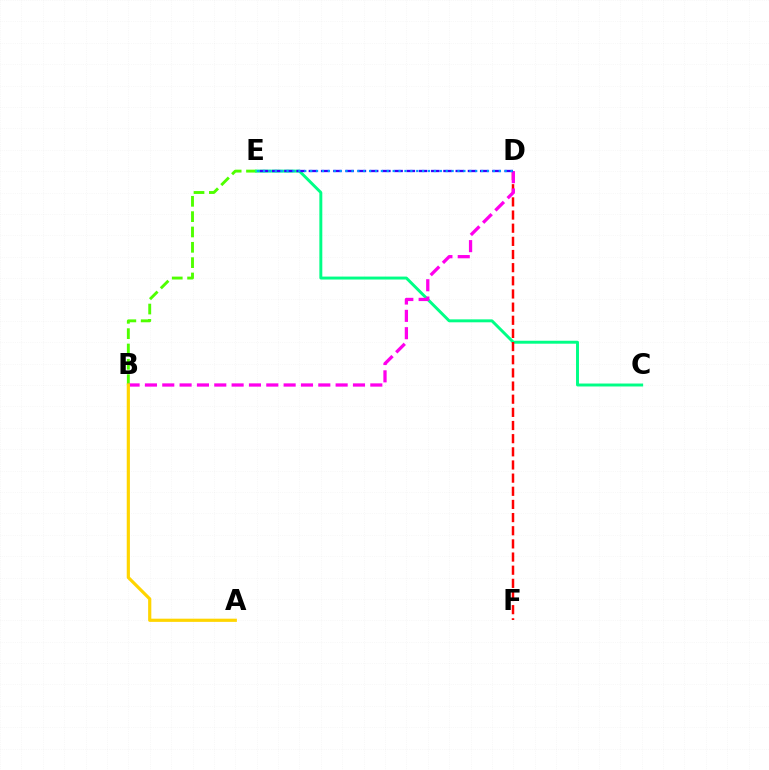{('B', 'E'): [{'color': '#4fff00', 'line_style': 'dashed', 'thickness': 2.08}], ('C', 'E'): [{'color': '#00ff86', 'line_style': 'solid', 'thickness': 2.12}], ('D', 'F'): [{'color': '#ff0000', 'line_style': 'dashed', 'thickness': 1.79}], ('B', 'D'): [{'color': '#ff00ed', 'line_style': 'dashed', 'thickness': 2.36}], ('D', 'E'): [{'color': '#3700ff', 'line_style': 'dashed', 'thickness': 1.66}, {'color': '#009eff', 'line_style': 'dotted', 'thickness': 1.6}], ('A', 'B'): [{'color': '#ffd500', 'line_style': 'solid', 'thickness': 2.29}]}